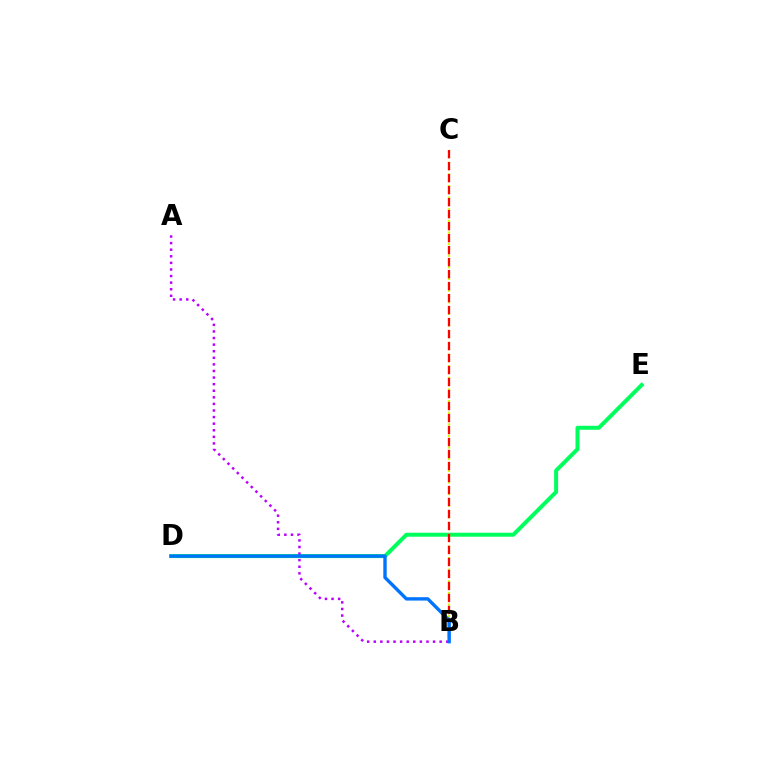{('D', 'E'): [{'color': '#00ff5c', 'line_style': 'solid', 'thickness': 2.87}], ('B', 'C'): [{'color': '#d1ff00', 'line_style': 'dotted', 'thickness': 1.58}, {'color': '#ff0000', 'line_style': 'dashed', 'thickness': 1.63}], ('A', 'B'): [{'color': '#b900ff', 'line_style': 'dotted', 'thickness': 1.79}], ('B', 'D'): [{'color': '#0074ff', 'line_style': 'solid', 'thickness': 2.43}]}